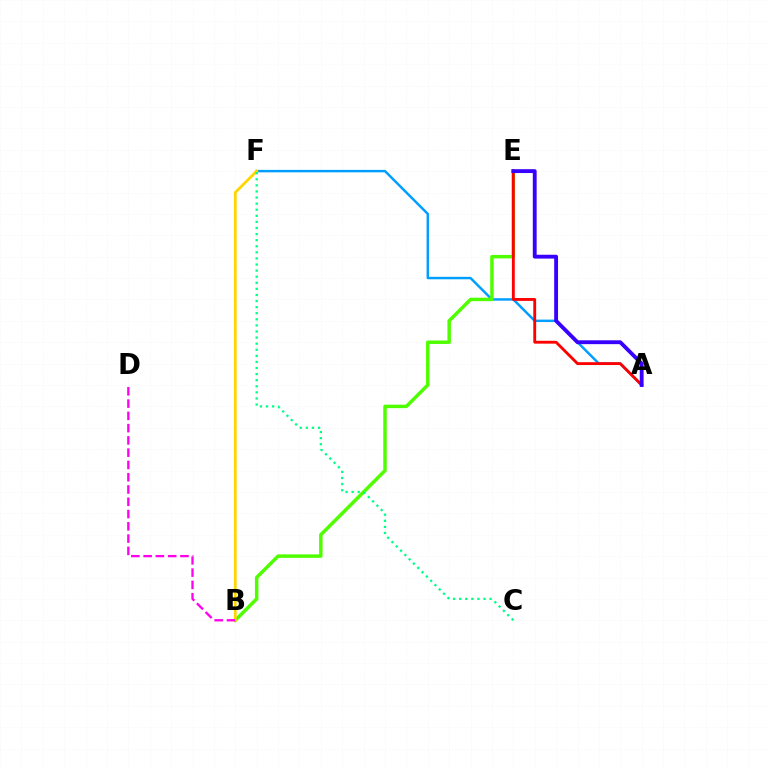{('A', 'F'): [{'color': '#009eff', 'line_style': 'solid', 'thickness': 1.77}], ('B', 'E'): [{'color': '#4fff00', 'line_style': 'solid', 'thickness': 2.5}], ('A', 'E'): [{'color': '#ff0000', 'line_style': 'solid', 'thickness': 2.05}, {'color': '#3700ff', 'line_style': 'solid', 'thickness': 2.77}], ('B', 'F'): [{'color': '#ffd500', 'line_style': 'solid', 'thickness': 1.99}], ('C', 'F'): [{'color': '#00ff86', 'line_style': 'dotted', 'thickness': 1.65}], ('B', 'D'): [{'color': '#ff00ed', 'line_style': 'dashed', 'thickness': 1.67}]}